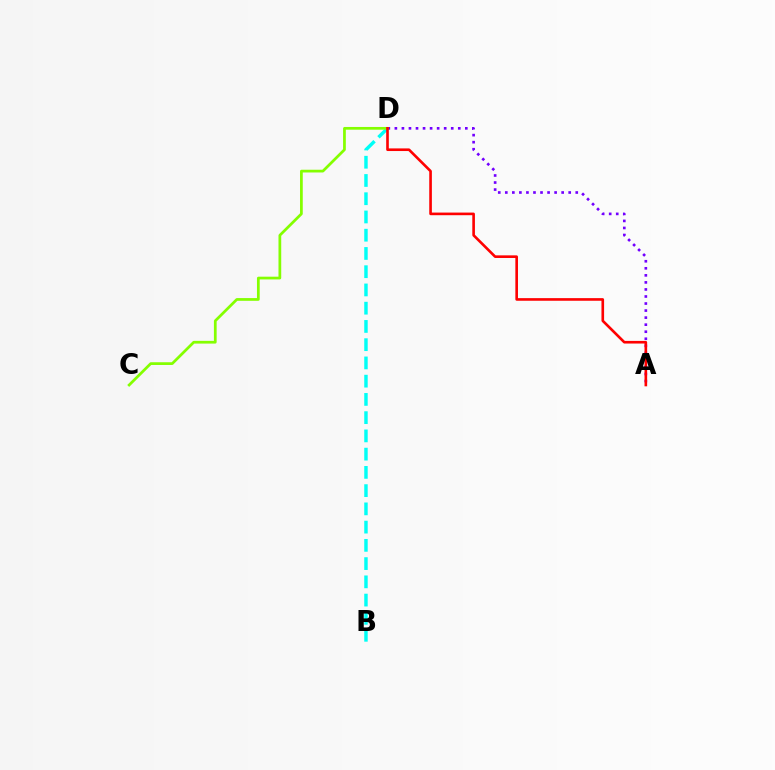{('A', 'D'): [{'color': '#7200ff', 'line_style': 'dotted', 'thickness': 1.91}, {'color': '#ff0000', 'line_style': 'solid', 'thickness': 1.89}], ('B', 'D'): [{'color': '#00fff6', 'line_style': 'dashed', 'thickness': 2.48}], ('C', 'D'): [{'color': '#84ff00', 'line_style': 'solid', 'thickness': 1.97}]}